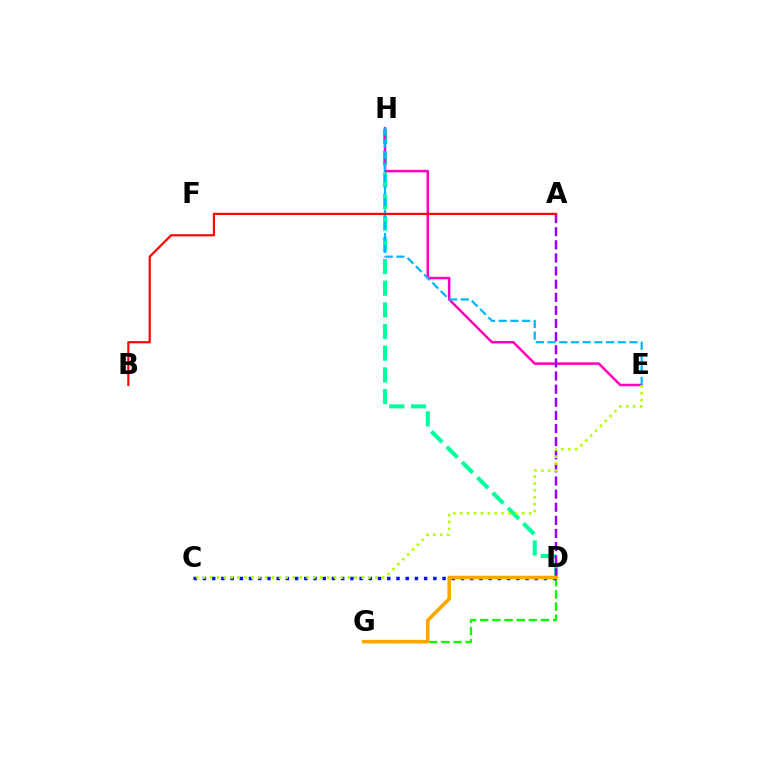{('D', 'H'): [{'color': '#00ff9d', 'line_style': 'dashed', 'thickness': 2.94}], ('E', 'H'): [{'color': '#ff00bd', 'line_style': 'solid', 'thickness': 1.8}, {'color': '#00b5ff', 'line_style': 'dashed', 'thickness': 1.59}], ('D', 'G'): [{'color': '#08ff00', 'line_style': 'dashed', 'thickness': 1.65}, {'color': '#ffa500', 'line_style': 'solid', 'thickness': 2.54}], ('A', 'D'): [{'color': '#9b00ff', 'line_style': 'dashed', 'thickness': 1.78}], ('C', 'D'): [{'color': '#0010ff', 'line_style': 'dotted', 'thickness': 2.5}], ('A', 'B'): [{'color': '#ff0000', 'line_style': 'solid', 'thickness': 1.56}], ('C', 'E'): [{'color': '#b3ff00', 'line_style': 'dotted', 'thickness': 1.87}]}